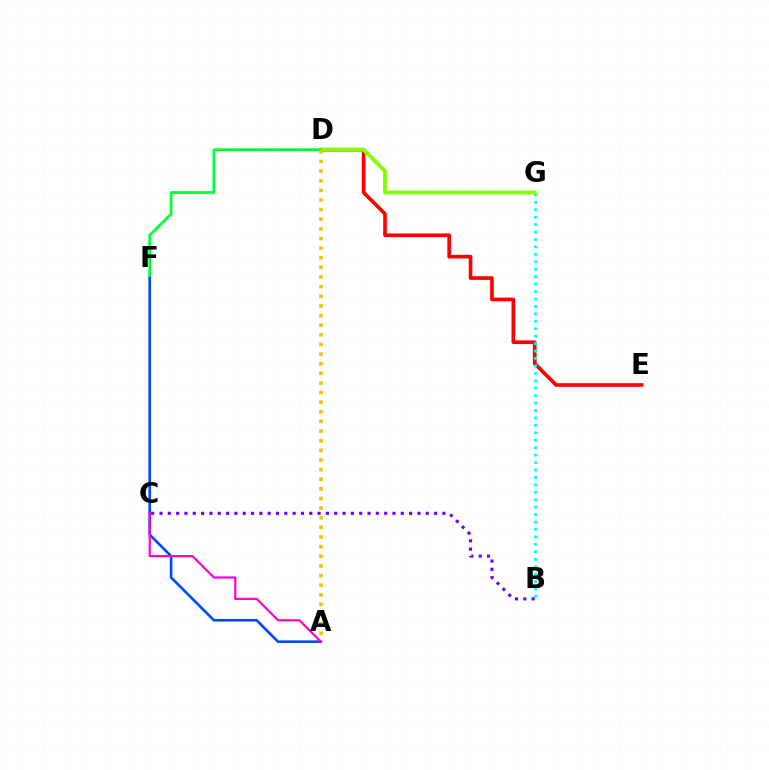{('D', 'E'): [{'color': '#ff0000', 'line_style': 'solid', 'thickness': 2.64}], ('B', 'G'): [{'color': '#00fff6', 'line_style': 'dotted', 'thickness': 2.02}], ('D', 'G'): [{'color': '#84ff00', 'line_style': 'solid', 'thickness': 2.77}], ('D', 'F'): [{'color': '#00ff39', 'line_style': 'solid', 'thickness': 2.0}], ('A', 'F'): [{'color': '#004bff', 'line_style': 'solid', 'thickness': 1.89}], ('B', 'C'): [{'color': '#7200ff', 'line_style': 'dotted', 'thickness': 2.26}], ('A', 'D'): [{'color': '#ffbd00', 'line_style': 'dotted', 'thickness': 2.62}], ('A', 'C'): [{'color': '#ff00cf', 'line_style': 'solid', 'thickness': 1.58}]}